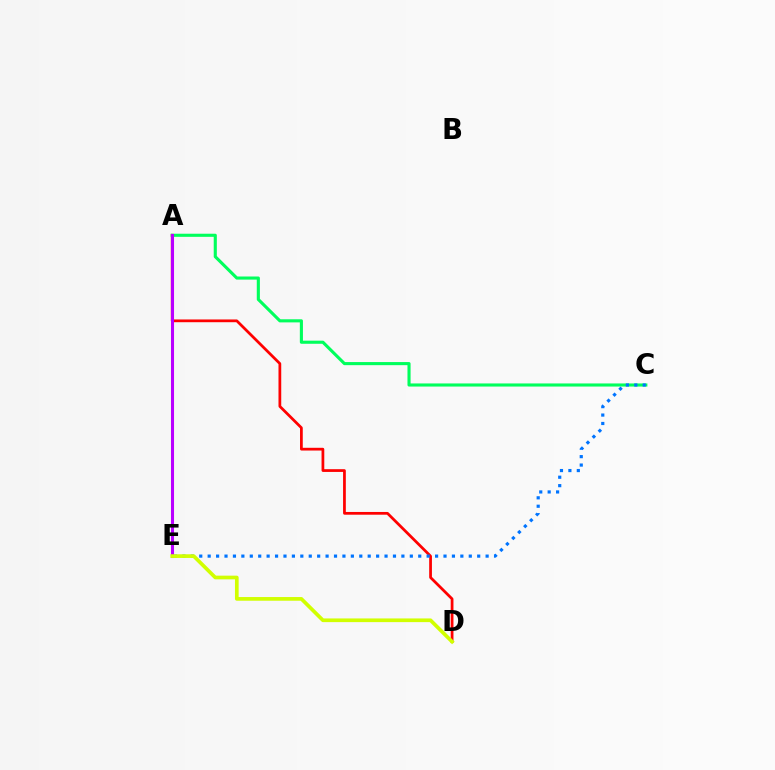{('A', 'C'): [{'color': '#00ff5c', 'line_style': 'solid', 'thickness': 2.24}], ('A', 'D'): [{'color': '#ff0000', 'line_style': 'solid', 'thickness': 1.98}], ('C', 'E'): [{'color': '#0074ff', 'line_style': 'dotted', 'thickness': 2.29}], ('A', 'E'): [{'color': '#b900ff', 'line_style': 'solid', 'thickness': 2.21}], ('D', 'E'): [{'color': '#d1ff00', 'line_style': 'solid', 'thickness': 2.65}]}